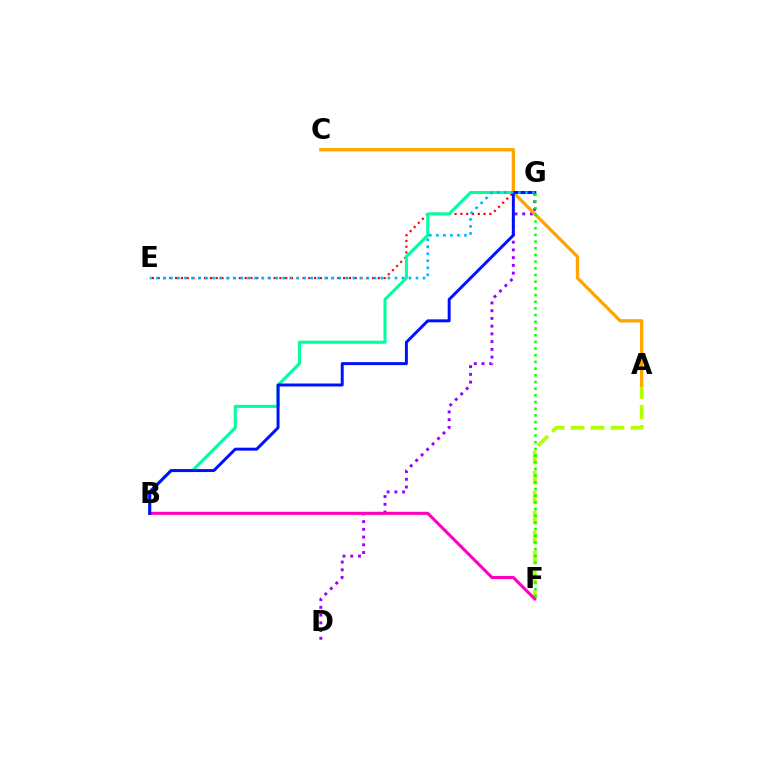{('D', 'G'): [{'color': '#9b00ff', 'line_style': 'dotted', 'thickness': 2.1}], ('A', 'F'): [{'color': '#b3ff00', 'line_style': 'dashed', 'thickness': 2.72}], ('E', 'G'): [{'color': '#ff0000', 'line_style': 'dotted', 'thickness': 1.57}, {'color': '#00b5ff', 'line_style': 'dotted', 'thickness': 1.91}], ('A', 'C'): [{'color': '#ffa500', 'line_style': 'solid', 'thickness': 2.38}], ('B', 'G'): [{'color': '#00ff9d', 'line_style': 'solid', 'thickness': 2.22}, {'color': '#0010ff', 'line_style': 'solid', 'thickness': 2.13}], ('B', 'F'): [{'color': '#ff00bd', 'line_style': 'solid', 'thickness': 2.2}], ('F', 'G'): [{'color': '#08ff00', 'line_style': 'dotted', 'thickness': 1.82}]}